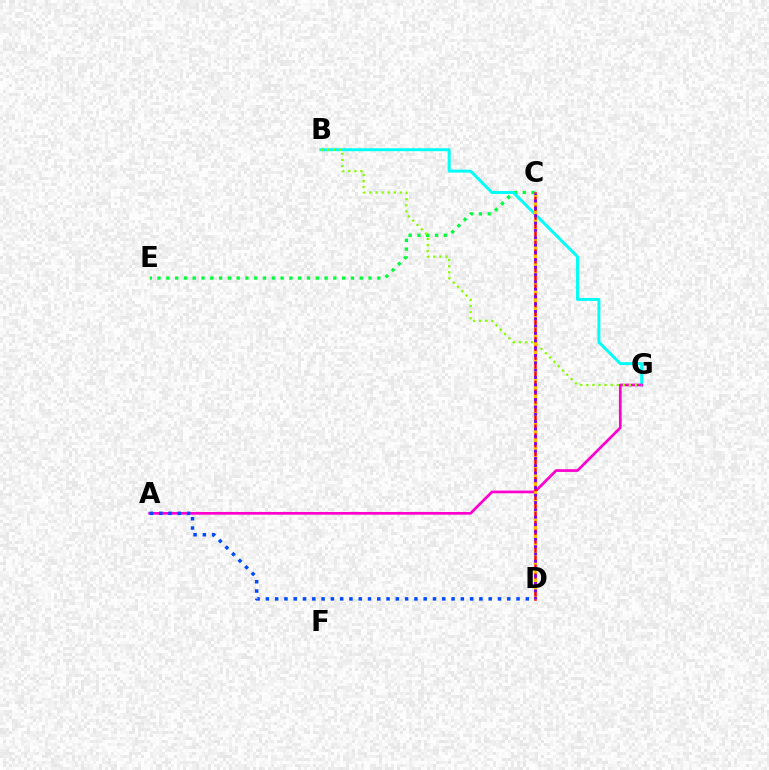{('C', 'E'): [{'color': '#00ff39', 'line_style': 'dotted', 'thickness': 2.39}], ('B', 'G'): [{'color': '#00fff6', 'line_style': 'solid', 'thickness': 2.12}, {'color': '#84ff00', 'line_style': 'dotted', 'thickness': 1.65}], ('A', 'G'): [{'color': '#ff00cf', 'line_style': 'solid', 'thickness': 1.95}], ('C', 'D'): [{'color': '#ff0000', 'line_style': 'solid', 'thickness': 1.82}, {'color': '#ffbd00', 'line_style': 'dotted', 'thickness': 2.38}, {'color': '#7200ff', 'line_style': 'dotted', 'thickness': 2.0}], ('A', 'D'): [{'color': '#004bff', 'line_style': 'dotted', 'thickness': 2.52}]}